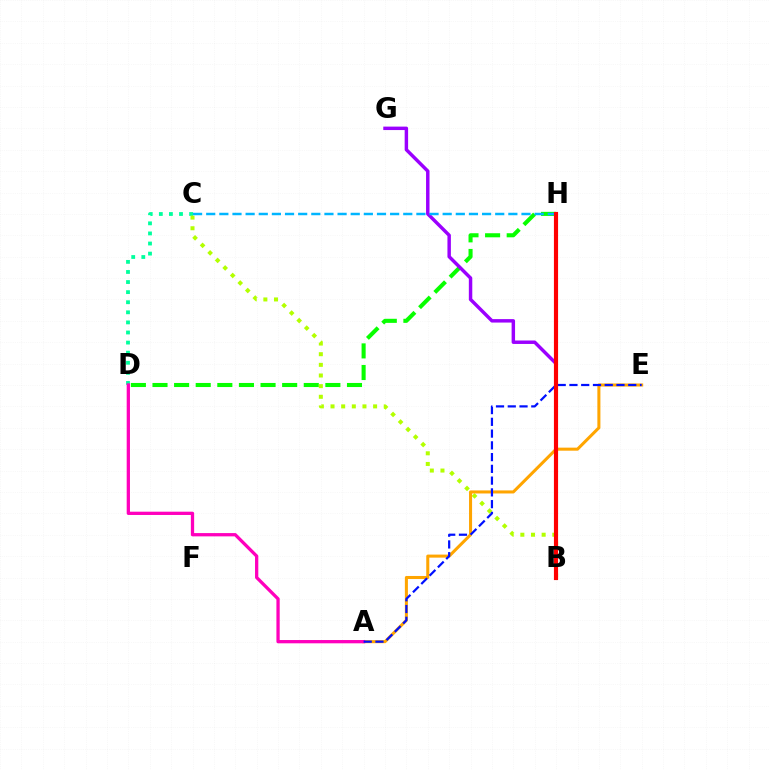{('C', 'D'): [{'color': '#00ff9d', 'line_style': 'dotted', 'thickness': 2.74}], ('D', 'H'): [{'color': '#08ff00', 'line_style': 'dashed', 'thickness': 2.94}], ('B', 'C'): [{'color': '#b3ff00', 'line_style': 'dotted', 'thickness': 2.89}], ('B', 'G'): [{'color': '#9b00ff', 'line_style': 'solid', 'thickness': 2.48}], ('A', 'E'): [{'color': '#ffa500', 'line_style': 'solid', 'thickness': 2.19}, {'color': '#0010ff', 'line_style': 'dashed', 'thickness': 1.6}], ('C', 'H'): [{'color': '#00b5ff', 'line_style': 'dashed', 'thickness': 1.78}], ('A', 'D'): [{'color': '#ff00bd', 'line_style': 'solid', 'thickness': 2.36}], ('B', 'H'): [{'color': '#ff0000', 'line_style': 'solid', 'thickness': 2.99}]}